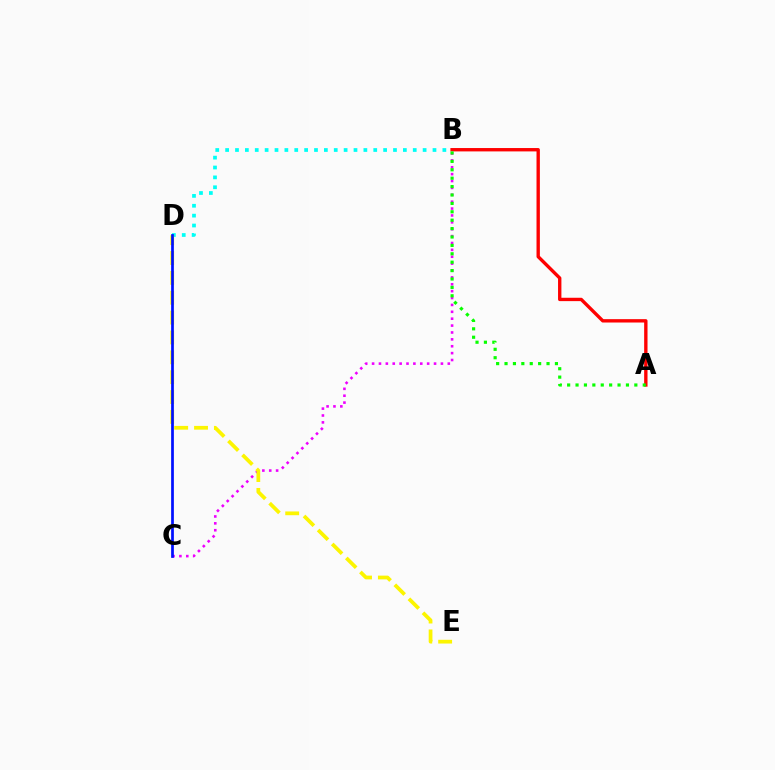{('B', 'D'): [{'color': '#00fff6', 'line_style': 'dotted', 'thickness': 2.68}], ('B', 'C'): [{'color': '#ee00ff', 'line_style': 'dotted', 'thickness': 1.87}], ('A', 'B'): [{'color': '#ff0000', 'line_style': 'solid', 'thickness': 2.42}, {'color': '#08ff00', 'line_style': 'dotted', 'thickness': 2.28}], ('D', 'E'): [{'color': '#fcf500', 'line_style': 'dashed', 'thickness': 2.7}], ('C', 'D'): [{'color': '#0010ff', 'line_style': 'solid', 'thickness': 1.96}]}